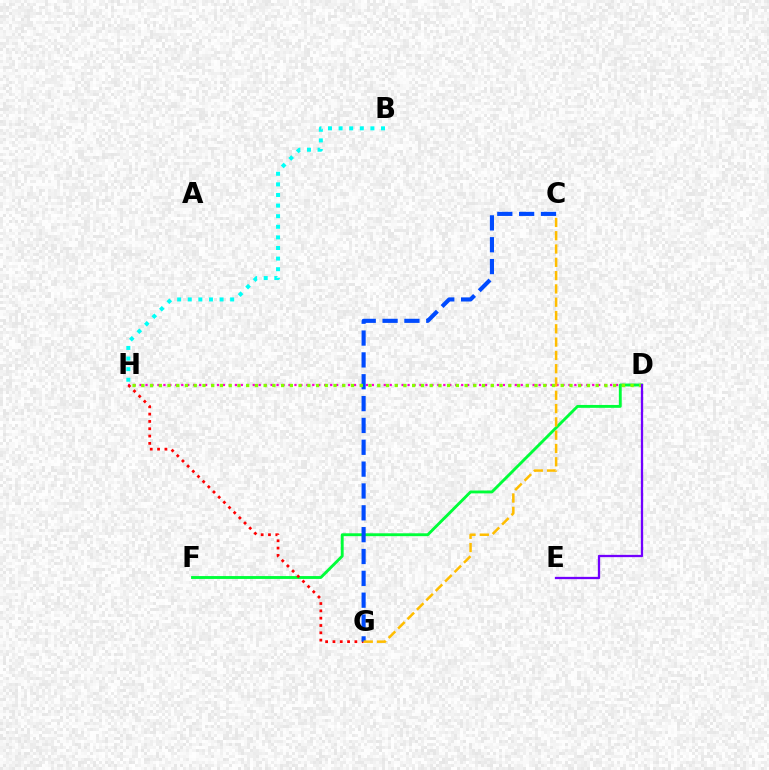{('D', 'H'): [{'color': '#ff00cf', 'line_style': 'dotted', 'thickness': 1.62}, {'color': '#84ff00', 'line_style': 'dotted', 'thickness': 2.37}], ('D', 'F'): [{'color': '#00ff39', 'line_style': 'solid', 'thickness': 2.07}], ('G', 'H'): [{'color': '#ff0000', 'line_style': 'dotted', 'thickness': 1.99}], ('C', 'G'): [{'color': '#004bff', 'line_style': 'dashed', 'thickness': 2.97}, {'color': '#ffbd00', 'line_style': 'dashed', 'thickness': 1.81}], ('D', 'E'): [{'color': '#7200ff', 'line_style': 'solid', 'thickness': 1.65}], ('B', 'H'): [{'color': '#00fff6', 'line_style': 'dotted', 'thickness': 2.88}]}